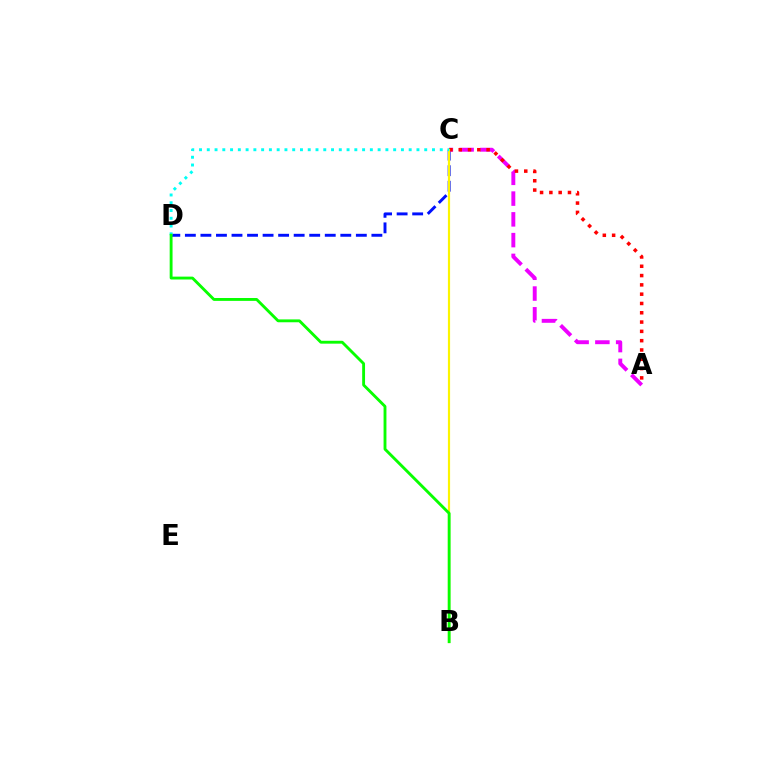{('C', 'D'): [{'color': '#0010ff', 'line_style': 'dashed', 'thickness': 2.11}, {'color': '#00fff6', 'line_style': 'dotted', 'thickness': 2.11}], ('A', 'C'): [{'color': '#ee00ff', 'line_style': 'dashed', 'thickness': 2.82}, {'color': '#ff0000', 'line_style': 'dotted', 'thickness': 2.53}], ('B', 'C'): [{'color': '#fcf500', 'line_style': 'solid', 'thickness': 1.58}], ('B', 'D'): [{'color': '#08ff00', 'line_style': 'solid', 'thickness': 2.06}]}